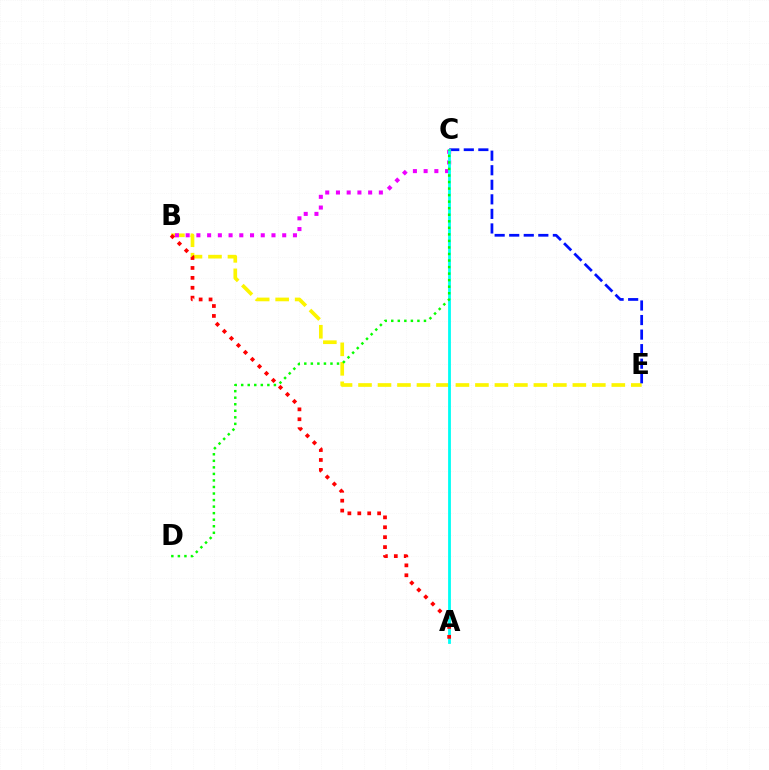{('B', 'E'): [{'color': '#fcf500', 'line_style': 'dashed', 'thickness': 2.65}], ('C', 'E'): [{'color': '#0010ff', 'line_style': 'dashed', 'thickness': 1.98}], ('B', 'C'): [{'color': '#ee00ff', 'line_style': 'dotted', 'thickness': 2.91}], ('A', 'C'): [{'color': '#00fff6', 'line_style': 'solid', 'thickness': 2.02}], ('A', 'B'): [{'color': '#ff0000', 'line_style': 'dotted', 'thickness': 2.69}], ('C', 'D'): [{'color': '#08ff00', 'line_style': 'dotted', 'thickness': 1.78}]}